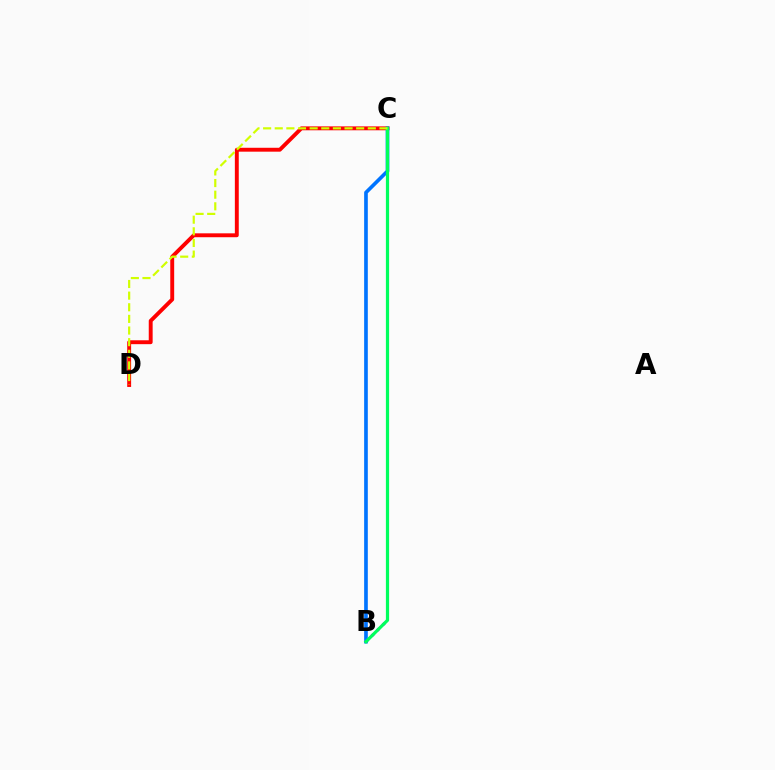{('C', 'D'): [{'color': '#ff0000', 'line_style': 'solid', 'thickness': 2.81}, {'color': '#d1ff00', 'line_style': 'dashed', 'thickness': 1.58}], ('B', 'C'): [{'color': '#b900ff', 'line_style': 'dotted', 'thickness': 2.12}, {'color': '#0074ff', 'line_style': 'solid', 'thickness': 2.63}, {'color': '#00ff5c', 'line_style': 'solid', 'thickness': 2.31}]}